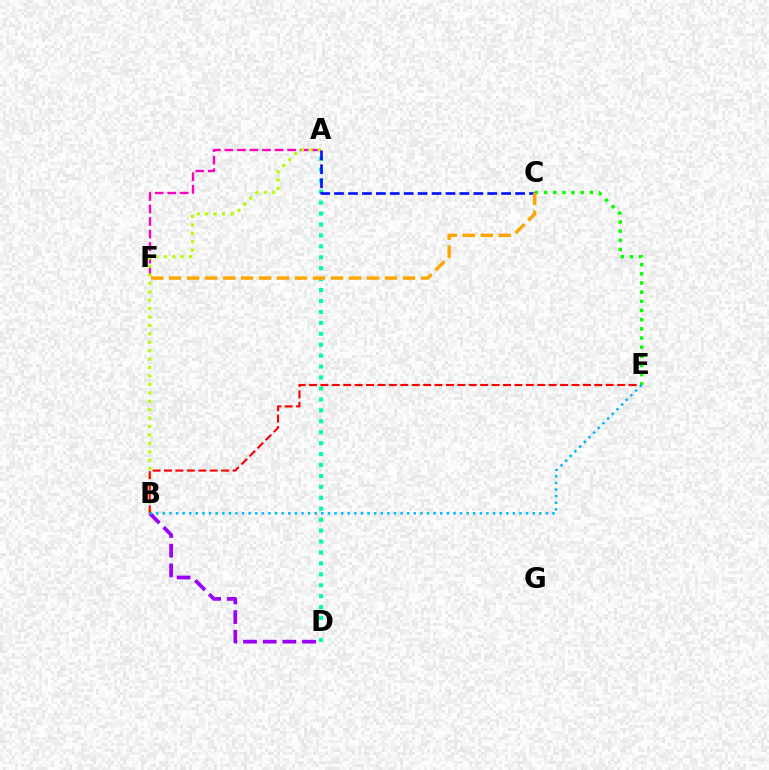{('A', 'F'): [{'color': '#ff00bd', 'line_style': 'dashed', 'thickness': 1.7}], ('A', 'D'): [{'color': '#00ff9d', 'line_style': 'dotted', 'thickness': 2.97}], ('A', 'B'): [{'color': '#b3ff00', 'line_style': 'dotted', 'thickness': 2.29}], ('B', 'D'): [{'color': '#9b00ff', 'line_style': 'dashed', 'thickness': 2.67}], ('B', 'E'): [{'color': '#ff0000', 'line_style': 'dashed', 'thickness': 1.55}, {'color': '#00b5ff', 'line_style': 'dotted', 'thickness': 1.79}], ('C', 'E'): [{'color': '#08ff00', 'line_style': 'dotted', 'thickness': 2.49}], ('A', 'C'): [{'color': '#0010ff', 'line_style': 'dashed', 'thickness': 1.89}], ('C', 'F'): [{'color': '#ffa500', 'line_style': 'dashed', 'thickness': 2.44}]}